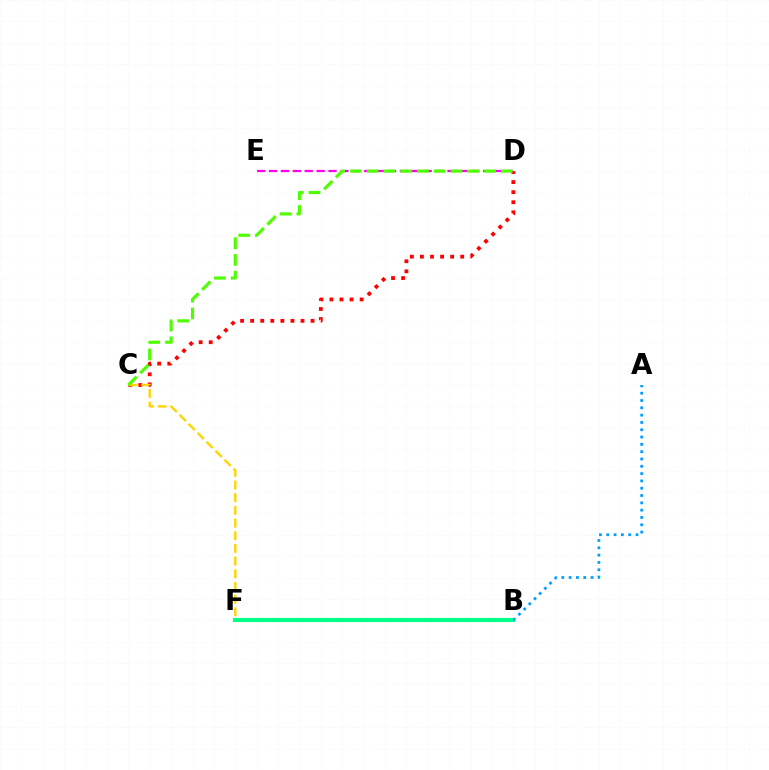{('B', 'F'): [{'color': '#3700ff', 'line_style': 'dashed', 'thickness': 1.77}, {'color': '#00ff86', 'line_style': 'solid', 'thickness': 2.97}], ('C', 'D'): [{'color': '#ff0000', 'line_style': 'dotted', 'thickness': 2.73}, {'color': '#4fff00', 'line_style': 'dashed', 'thickness': 2.28}], ('D', 'E'): [{'color': '#ff00ed', 'line_style': 'dashed', 'thickness': 1.62}], ('C', 'F'): [{'color': '#ffd500', 'line_style': 'dashed', 'thickness': 1.72}], ('A', 'B'): [{'color': '#009eff', 'line_style': 'dotted', 'thickness': 1.99}]}